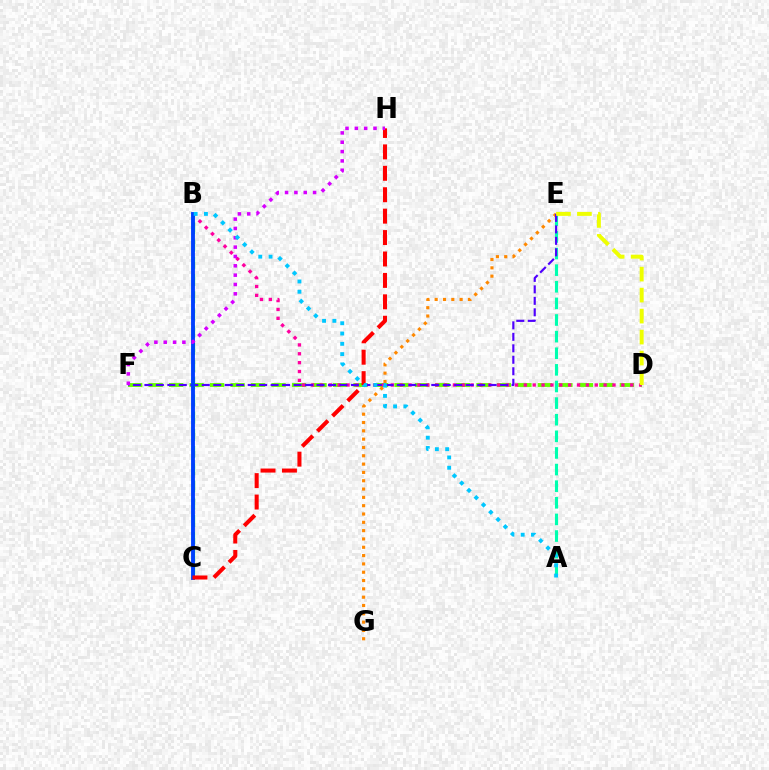{('D', 'F'): [{'color': '#66ff00', 'line_style': 'dashed', 'thickness': 2.78}], ('A', 'E'): [{'color': '#00ffaf', 'line_style': 'dashed', 'thickness': 2.26}], ('E', 'G'): [{'color': '#ff8800', 'line_style': 'dotted', 'thickness': 2.26}], ('B', 'D'): [{'color': '#ff00a0', 'line_style': 'dotted', 'thickness': 2.41}], ('B', 'C'): [{'color': '#00ff27', 'line_style': 'dashed', 'thickness': 2.34}, {'color': '#003fff', 'line_style': 'solid', 'thickness': 2.78}], ('E', 'F'): [{'color': '#4f00ff', 'line_style': 'dashed', 'thickness': 1.56}], ('D', 'E'): [{'color': '#eeff00', 'line_style': 'dashed', 'thickness': 2.85}], ('C', 'H'): [{'color': '#ff0000', 'line_style': 'dashed', 'thickness': 2.91}], ('F', 'H'): [{'color': '#d600ff', 'line_style': 'dotted', 'thickness': 2.54}], ('A', 'B'): [{'color': '#00c7ff', 'line_style': 'dotted', 'thickness': 2.8}]}